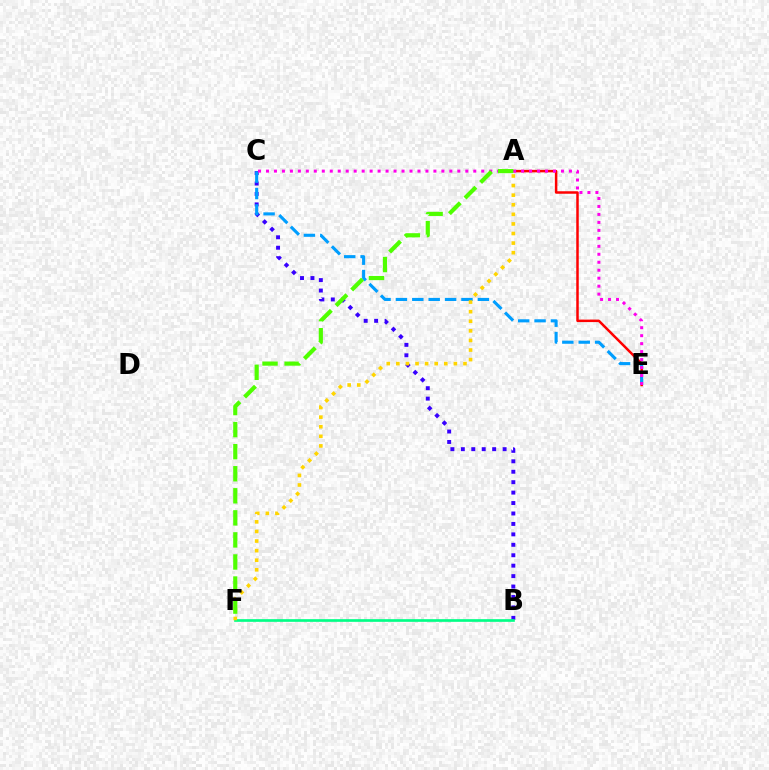{('B', 'C'): [{'color': '#3700ff', 'line_style': 'dotted', 'thickness': 2.84}], ('A', 'E'): [{'color': '#ff0000', 'line_style': 'solid', 'thickness': 1.8}], ('C', 'E'): [{'color': '#009eff', 'line_style': 'dashed', 'thickness': 2.23}, {'color': '#ff00ed', 'line_style': 'dotted', 'thickness': 2.17}], ('B', 'F'): [{'color': '#00ff86', 'line_style': 'solid', 'thickness': 1.93}], ('A', 'F'): [{'color': '#ffd500', 'line_style': 'dotted', 'thickness': 2.61}, {'color': '#4fff00', 'line_style': 'dashed', 'thickness': 3.0}]}